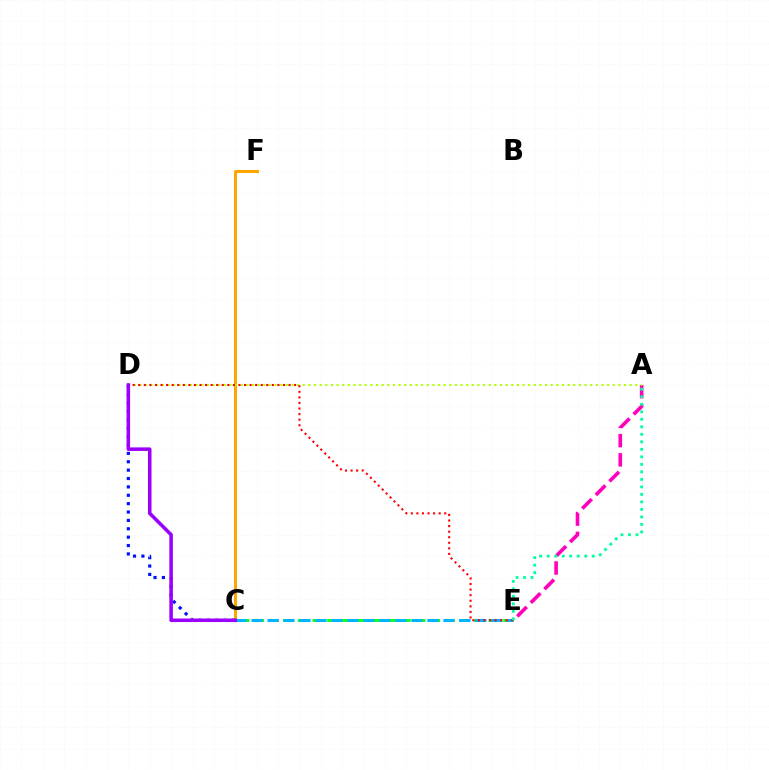{('C', 'D'): [{'color': '#0010ff', 'line_style': 'dotted', 'thickness': 2.28}, {'color': '#9b00ff', 'line_style': 'solid', 'thickness': 2.55}], ('C', 'E'): [{'color': '#08ff00', 'line_style': 'dashed', 'thickness': 1.99}, {'color': '#00b5ff', 'line_style': 'dashed', 'thickness': 2.17}], ('C', 'F'): [{'color': '#ffa500', 'line_style': 'solid', 'thickness': 2.16}], ('A', 'E'): [{'color': '#ff00bd', 'line_style': 'dashed', 'thickness': 2.61}, {'color': '#00ff9d', 'line_style': 'dotted', 'thickness': 2.04}], ('A', 'D'): [{'color': '#b3ff00', 'line_style': 'dotted', 'thickness': 1.53}], ('D', 'E'): [{'color': '#ff0000', 'line_style': 'dotted', 'thickness': 1.51}]}